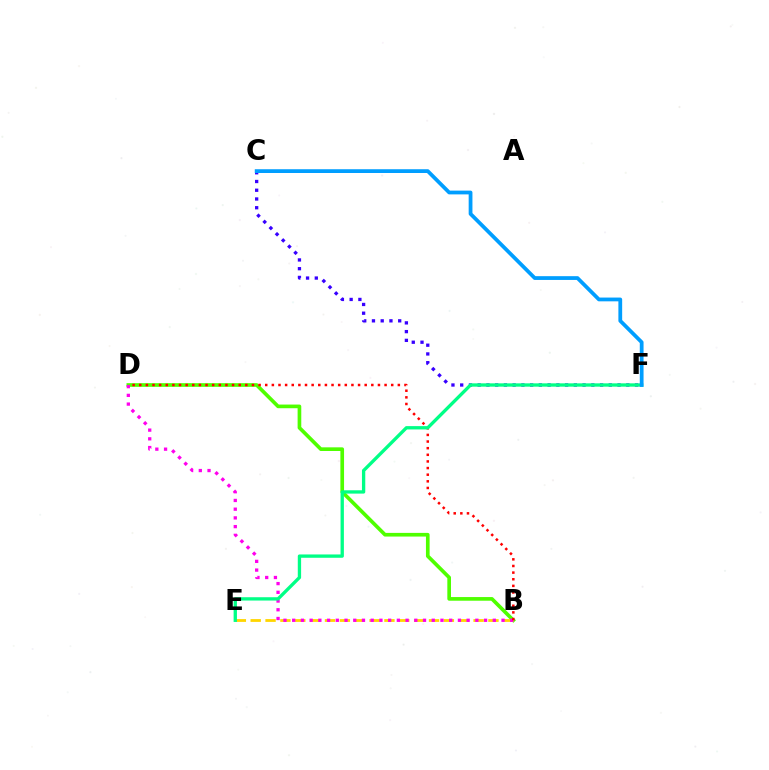{('B', 'D'): [{'color': '#4fff00', 'line_style': 'solid', 'thickness': 2.64}, {'color': '#ff00ed', 'line_style': 'dotted', 'thickness': 2.37}, {'color': '#ff0000', 'line_style': 'dotted', 'thickness': 1.8}], ('B', 'E'): [{'color': '#ffd500', 'line_style': 'dashed', 'thickness': 2.02}], ('C', 'F'): [{'color': '#3700ff', 'line_style': 'dotted', 'thickness': 2.38}, {'color': '#009eff', 'line_style': 'solid', 'thickness': 2.72}], ('E', 'F'): [{'color': '#00ff86', 'line_style': 'solid', 'thickness': 2.4}]}